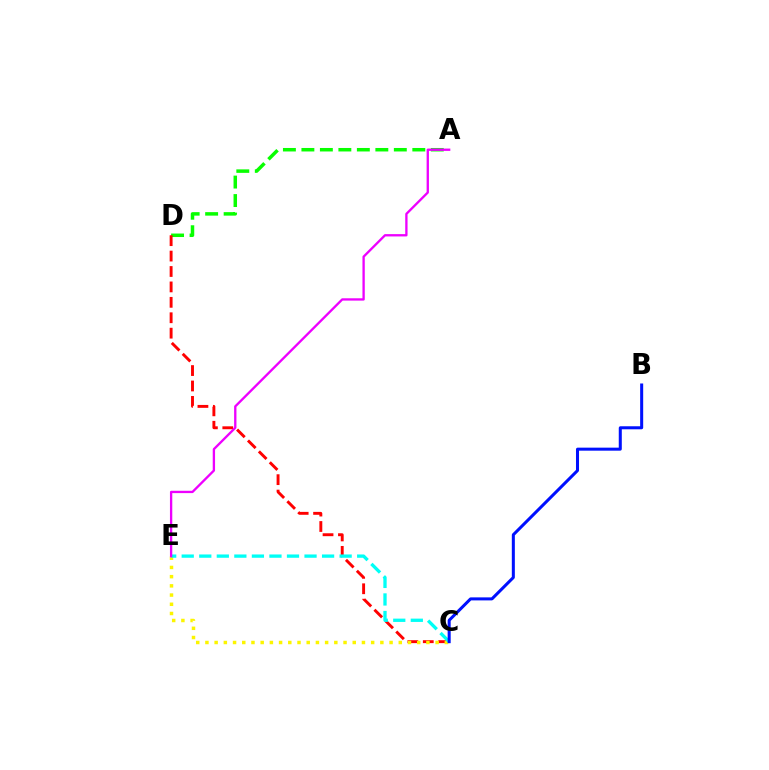{('A', 'D'): [{'color': '#08ff00', 'line_style': 'dashed', 'thickness': 2.51}], ('C', 'D'): [{'color': '#ff0000', 'line_style': 'dashed', 'thickness': 2.09}], ('C', 'E'): [{'color': '#fcf500', 'line_style': 'dotted', 'thickness': 2.5}, {'color': '#00fff6', 'line_style': 'dashed', 'thickness': 2.38}], ('A', 'E'): [{'color': '#ee00ff', 'line_style': 'solid', 'thickness': 1.68}], ('B', 'C'): [{'color': '#0010ff', 'line_style': 'solid', 'thickness': 2.18}]}